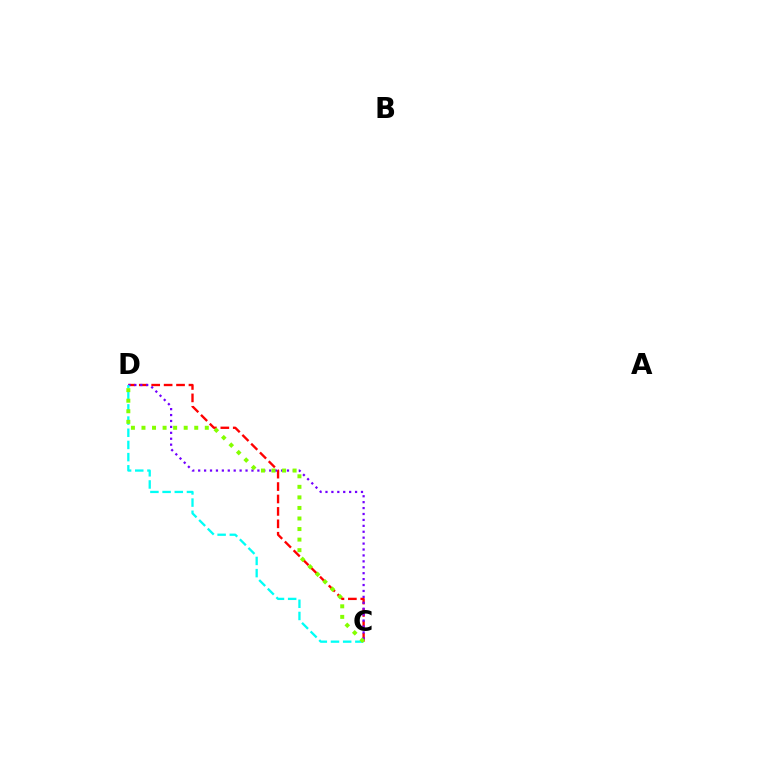{('C', 'D'): [{'color': '#ff0000', 'line_style': 'dashed', 'thickness': 1.69}, {'color': '#7200ff', 'line_style': 'dotted', 'thickness': 1.61}, {'color': '#00fff6', 'line_style': 'dashed', 'thickness': 1.65}, {'color': '#84ff00', 'line_style': 'dotted', 'thickness': 2.87}]}